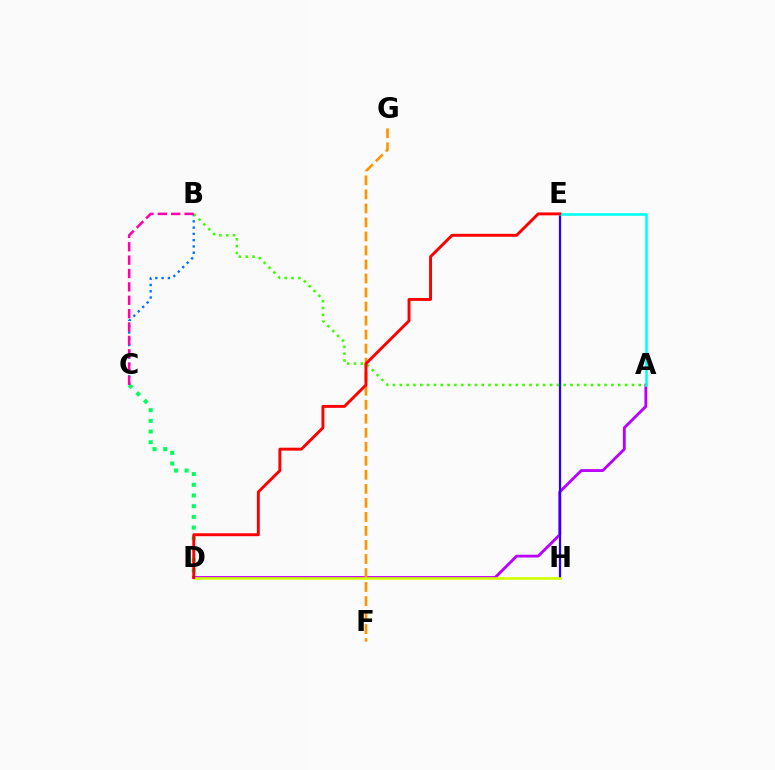{('C', 'D'): [{'color': '#00ff5c', 'line_style': 'dotted', 'thickness': 2.91}], ('A', 'D'): [{'color': '#b900ff', 'line_style': 'solid', 'thickness': 2.04}], ('F', 'G'): [{'color': '#ff9400', 'line_style': 'dashed', 'thickness': 1.91}], ('E', 'H'): [{'color': '#2500ff', 'line_style': 'solid', 'thickness': 1.6}], ('A', 'E'): [{'color': '#00fff6', 'line_style': 'solid', 'thickness': 1.85}], ('D', 'H'): [{'color': '#d1ff00', 'line_style': 'solid', 'thickness': 1.85}], ('B', 'C'): [{'color': '#0074ff', 'line_style': 'dotted', 'thickness': 1.7}, {'color': '#ff00ac', 'line_style': 'dashed', 'thickness': 1.82}], ('A', 'B'): [{'color': '#3dff00', 'line_style': 'dotted', 'thickness': 1.85}], ('D', 'E'): [{'color': '#ff0000', 'line_style': 'solid', 'thickness': 2.09}]}